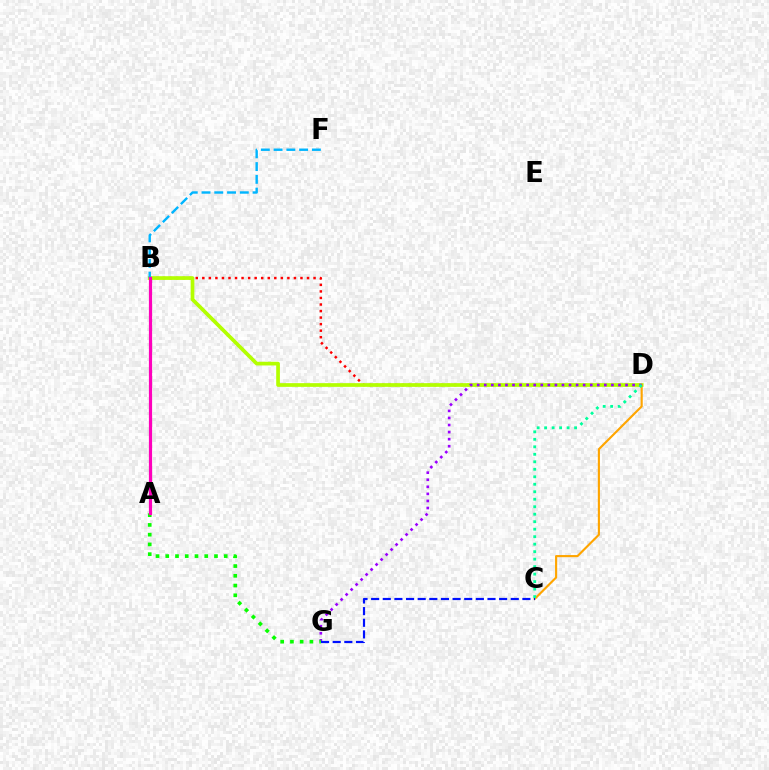{('B', 'D'): [{'color': '#ff0000', 'line_style': 'dotted', 'thickness': 1.78}, {'color': '#b3ff00', 'line_style': 'solid', 'thickness': 2.67}], ('C', 'D'): [{'color': '#ffa500', 'line_style': 'solid', 'thickness': 1.54}, {'color': '#00ff9d', 'line_style': 'dotted', 'thickness': 2.03}], ('D', 'G'): [{'color': '#9b00ff', 'line_style': 'dotted', 'thickness': 1.92}], ('B', 'F'): [{'color': '#00b5ff', 'line_style': 'dashed', 'thickness': 1.73}], ('A', 'G'): [{'color': '#08ff00', 'line_style': 'dotted', 'thickness': 2.65}], ('C', 'G'): [{'color': '#0010ff', 'line_style': 'dashed', 'thickness': 1.58}], ('A', 'B'): [{'color': '#ff00bd', 'line_style': 'solid', 'thickness': 2.31}]}